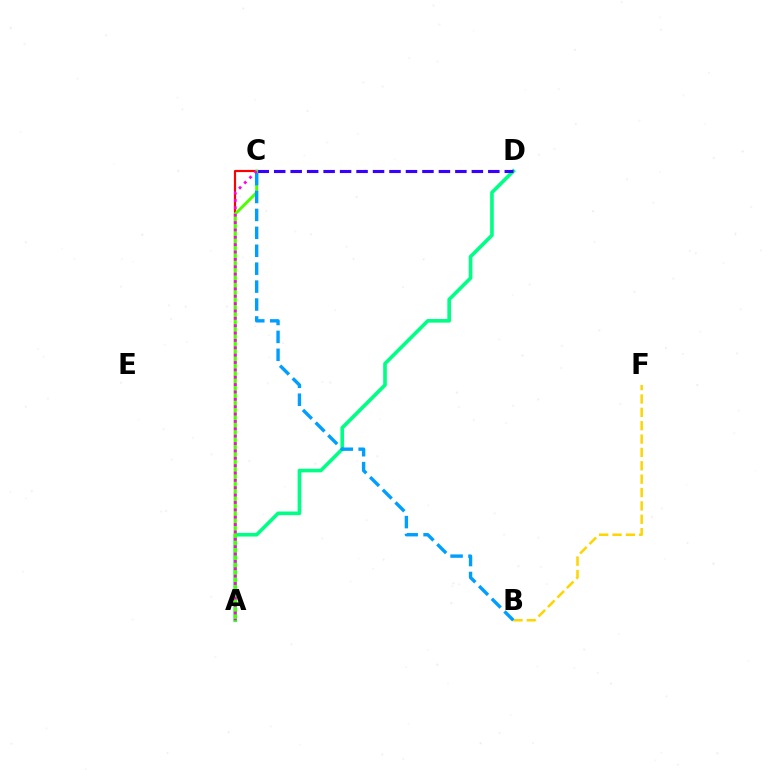{('A', 'C'): [{'color': '#ff0000', 'line_style': 'solid', 'thickness': 1.57}, {'color': '#4fff00', 'line_style': 'solid', 'thickness': 2.14}, {'color': '#ff00ed', 'line_style': 'dotted', 'thickness': 2.0}], ('A', 'D'): [{'color': '#00ff86', 'line_style': 'solid', 'thickness': 2.62}], ('C', 'D'): [{'color': '#3700ff', 'line_style': 'dashed', 'thickness': 2.24}], ('B', 'F'): [{'color': '#ffd500', 'line_style': 'dashed', 'thickness': 1.82}], ('B', 'C'): [{'color': '#009eff', 'line_style': 'dashed', 'thickness': 2.43}]}